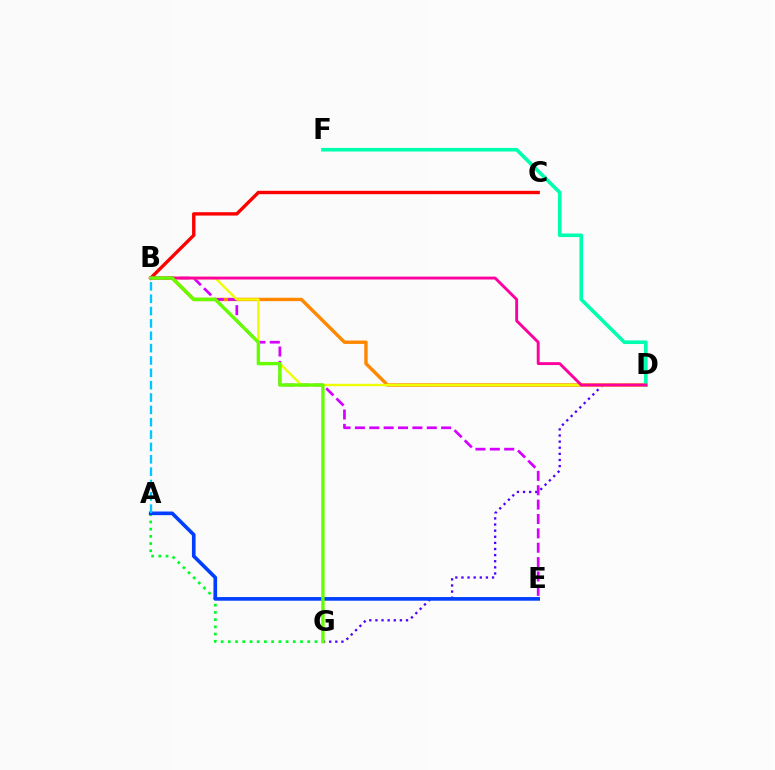{('D', 'G'): [{'color': '#4f00ff', 'line_style': 'dotted', 'thickness': 1.66}], ('B', 'D'): [{'color': '#ff8800', 'line_style': 'solid', 'thickness': 2.46}, {'color': '#eeff00', 'line_style': 'solid', 'thickness': 1.72}, {'color': '#ff00a0', 'line_style': 'solid', 'thickness': 2.08}], ('B', 'E'): [{'color': '#d600ff', 'line_style': 'dashed', 'thickness': 1.95}], ('B', 'C'): [{'color': '#ff0000', 'line_style': 'solid', 'thickness': 2.43}], ('D', 'F'): [{'color': '#00ffaf', 'line_style': 'solid', 'thickness': 2.6}], ('A', 'G'): [{'color': '#00ff27', 'line_style': 'dotted', 'thickness': 1.96}], ('A', 'E'): [{'color': '#003fff', 'line_style': 'solid', 'thickness': 2.62}], ('B', 'G'): [{'color': '#66ff00', 'line_style': 'solid', 'thickness': 2.43}], ('A', 'B'): [{'color': '#00c7ff', 'line_style': 'dashed', 'thickness': 1.68}]}